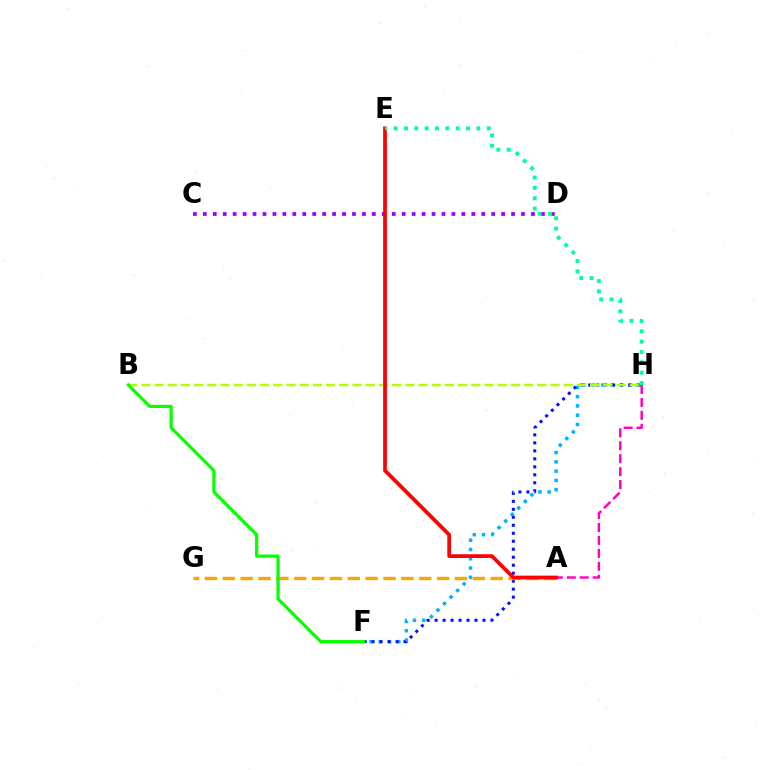{('F', 'H'): [{'color': '#00b5ff', 'line_style': 'dotted', 'thickness': 2.52}, {'color': '#0010ff', 'line_style': 'dotted', 'thickness': 2.17}], ('A', 'G'): [{'color': '#ffa500', 'line_style': 'dashed', 'thickness': 2.43}], ('B', 'H'): [{'color': '#b3ff00', 'line_style': 'dashed', 'thickness': 1.79}], ('C', 'D'): [{'color': '#9b00ff', 'line_style': 'dotted', 'thickness': 2.7}], ('B', 'F'): [{'color': '#08ff00', 'line_style': 'solid', 'thickness': 2.33}], ('A', 'H'): [{'color': '#ff00bd', 'line_style': 'dashed', 'thickness': 1.76}], ('A', 'E'): [{'color': '#ff0000', 'line_style': 'solid', 'thickness': 2.68}], ('E', 'H'): [{'color': '#00ff9d', 'line_style': 'dotted', 'thickness': 2.81}]}